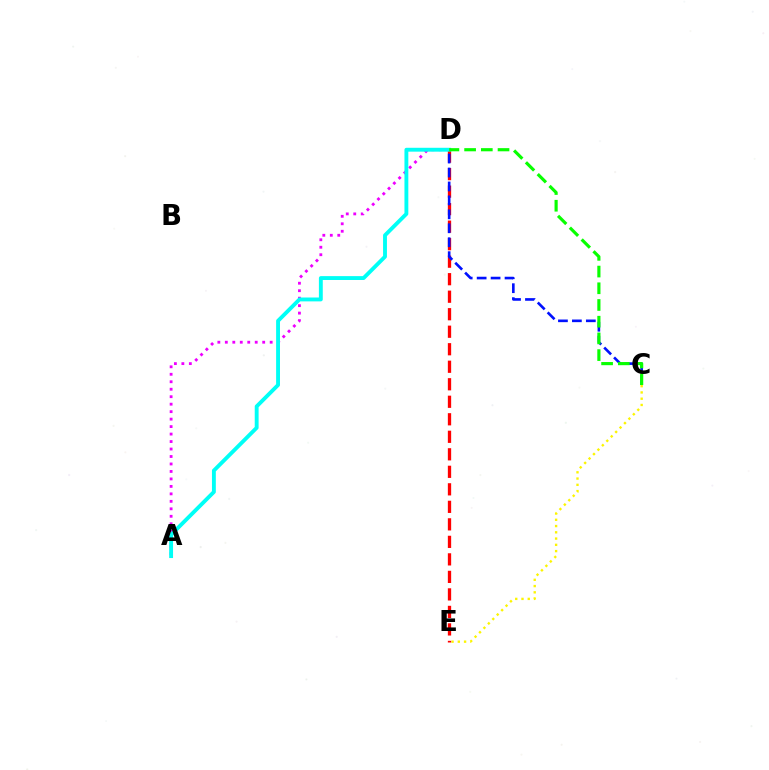{('C', 'E'): [{'color': '#fcf500', 'line_style': 'dotted', 'thickness': 1.7}], ('A', 'D'): [{'color': '#ee00ff', 'line_style': 'dotted', 'thickness': 2.03}, {'color': '#00fff6', 'line_style': 'solid', 'thickness': 2.79}], ('D', 'E'): [{'color': '#ff0000', 'line_style': 'dashed', 'thickness': 2.38}], ('C', 'D'): [{'color': '#0010ff', 'line_style': 'dashed', 'thickness': 1.89}, {'color': '#08ff00', 'line_style': 'dashed', 'thickness': 2.27}]}